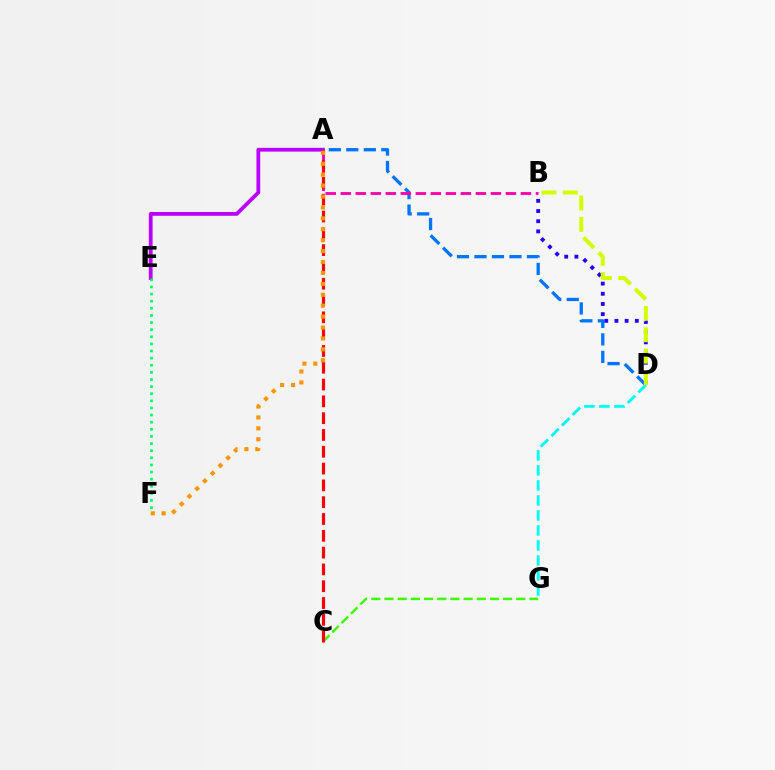{('A', 'E'): [{'color': '#b900ff', 'line_style': 'solid', 'thickness': 2.73}], ('C', 'G'): [{'color': '#3dff00', 'line_style': 'dashed', 'thickness': 1.79}], ('A', 'D'): [{'color': '#0074ff', 'line_style': 'dashed', 'thickness': 2.38}], ('B', 'D'): [{'color': '#2500ff', 'line_style': 'dotted', 'thickness': 2.77}, {'color': '#d1ff00', 'line_style': 'dashed', 'thickness': 2.91}], ('D', 'G'): [{'color': '#00fff6', 'line_style': 'dashed', 'thickness': 2.04}], ('A', 'B'): [{'color': '#ff00ac', 'line_style': 'dashed', 'thickness': 2.04}], ('A', 'C'): [{'color': '#ff0000', 'line_style': 'dashed', 'thickness': 2.28}], ('E', 'F'): [{'color': '#00ff5c', 'line_style': 'dotted', 'thickness': 1.93}], ('A', 'F'): [{'color': '#ff9400', 'line_style': 'dotted', 'thickness': 2.97}]}